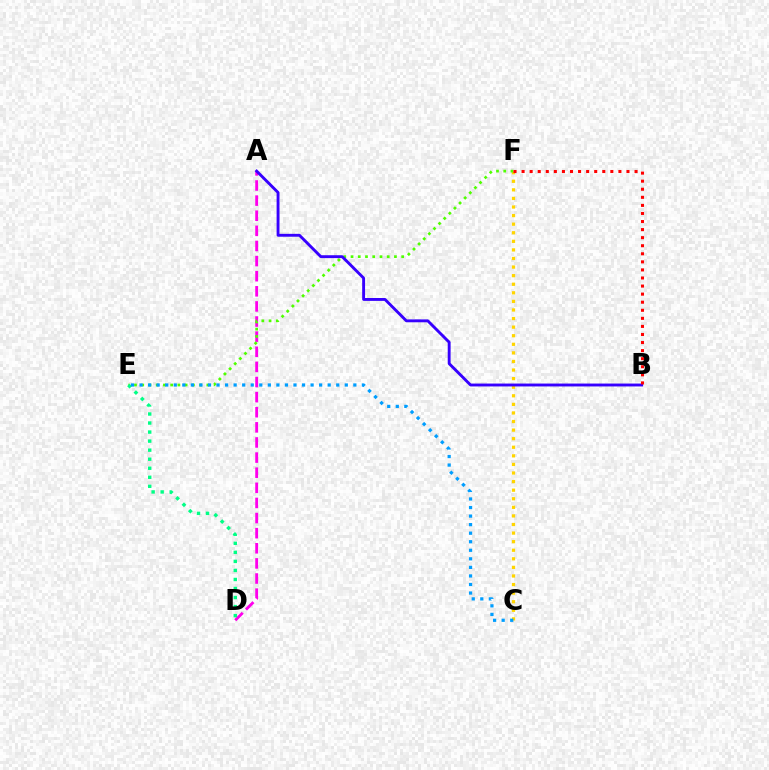{('A', 'D'): [{'color': '#ff00ed', 'line_style': 'dashed', 'thickness': 2.05}], ('C', 'F'): [{'color': '#ffd500', 'line_style': 'dotted', 'thickness': 2.33}], ('E', 'F'): [{'color': '#4fff00', 'line_style': 'dotted', 'thickness': 1.97}], ('D', 'E'): [{'color': '#00ff86', 'line_style': 'dotted', 'thickness': 2.46}], ('A', 'B'): [{'color': '#3700ff', 'line_style': 'solid', 'thickness': 2.08}], ('B', 'F'): [{'color': '#ff0000', 'line_style': 'dotted', 'thickness': 2.19}], ('C', 'E'): [{'color': '#009eff', 'line_style': 'dotted', 'thickness': 2.32}]}